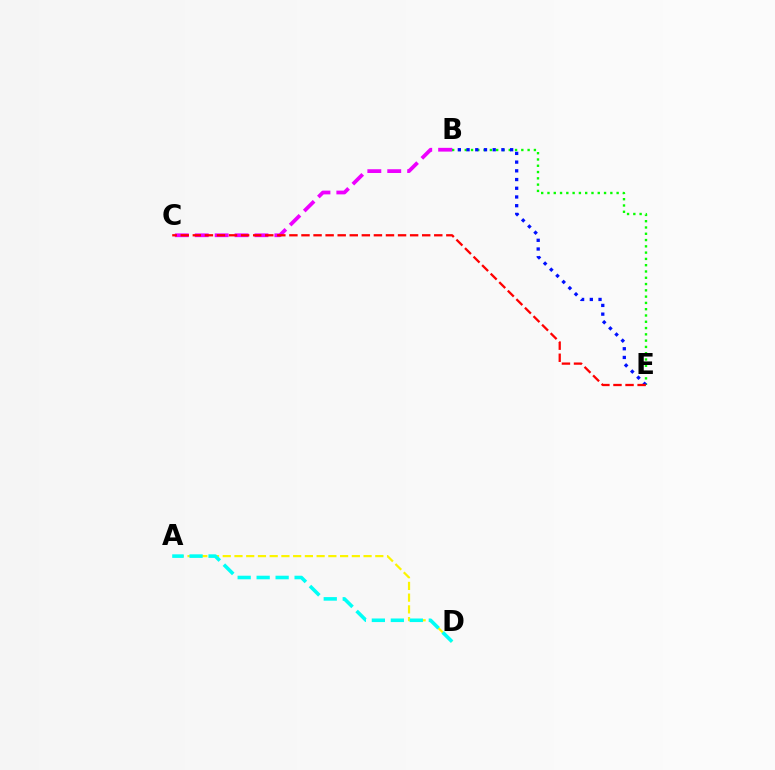{('A', 'D'): [{'color': '#fcf500', 'line_style': 'dashed', 'thickness': 1.59}, {'color': '#00fff6', 'line_style': 'dashed', 'thickness': 2.58}], ('B', 'E'): [{'color': '#08ff00', 'line_style': 'dotted', 'thickness': 1.71}, {'color': '#0010ff', 'line_style': 'dotted', 'thickness': 2.37}], ('B', 'C'): [{'color': '#ee00ff', 'line_style': 'dashed', 'thickness': 2.7}], ('C', 'E'): [{'color': '#ff0000', 'line_style': 'dashed', 'thickness': 1.64}]}